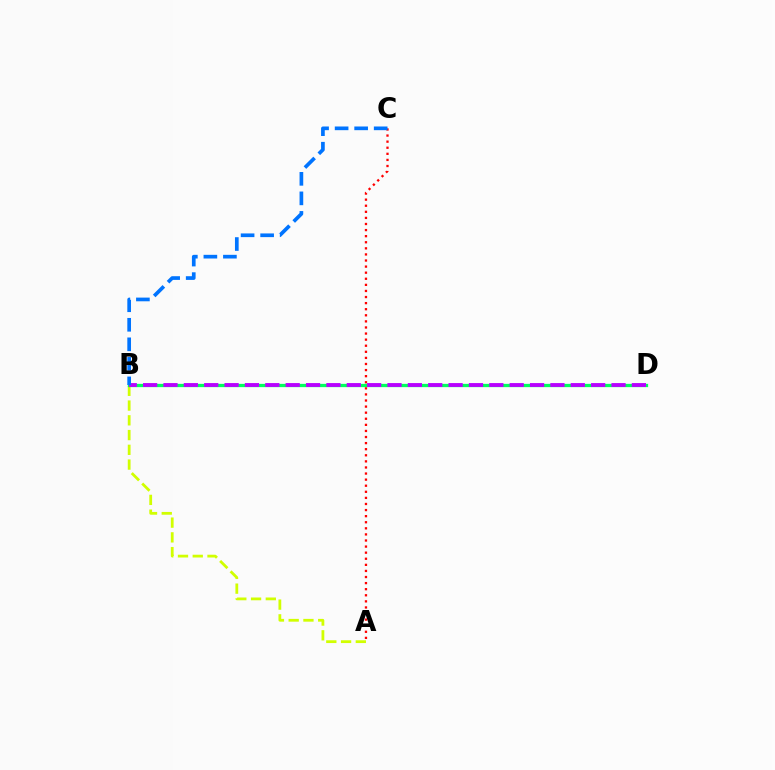{('A', 'B'): [{'color': '#d1ff00', 'line_style': 'dashed', 'thickness': 2.0}], ('A', 'C'): [{'color': '#ff0000', 'line_style': 'dotted', 'thickness': 1.65}], ('B', 'D'): [{'color': '#00ff5c', 'line_style': 'solid', 'thickness': 2.36}, {'color': '#b900ff', 'line_style': 'dashed', 'thickness': 2.77}], ('B', 'C'): [{'color': '#0074ff', 'line_style': 'dashed', 'thickness': 2.65}]}